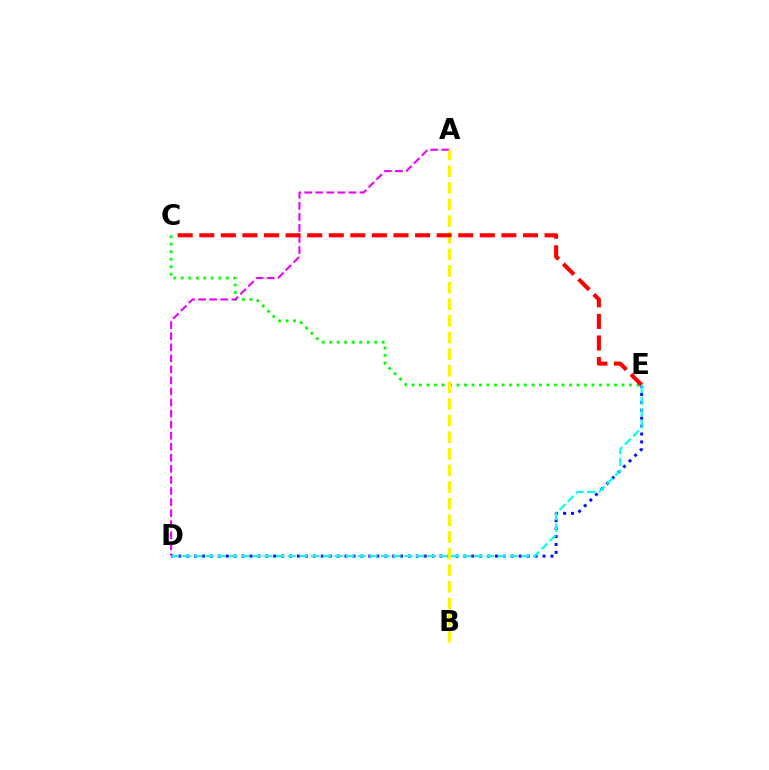{('C', 'E'): [{'color': '#08ff00', 'line_style': 'dotted', 'thickness': 2.04}, {'color': '#ff0000', 'line_style': 'dashed', 'thickness': 2.93}], ('A', 'D'): [{'color': '#ee00ff', 'line_style': 'dashed', 'thickness': 1.5}], ('D', 'E'): [{'color': '#0010ff', 'line_style': 'dotted', 'thickness': 2.15}, {'color': '#00fff6', 'line_style': 'dashed', 'thickness': 1.59}], ('A', 'B'): [{'color': '#fcf500', 'line_style': 'dashed', 'thickness': 2.26}]}